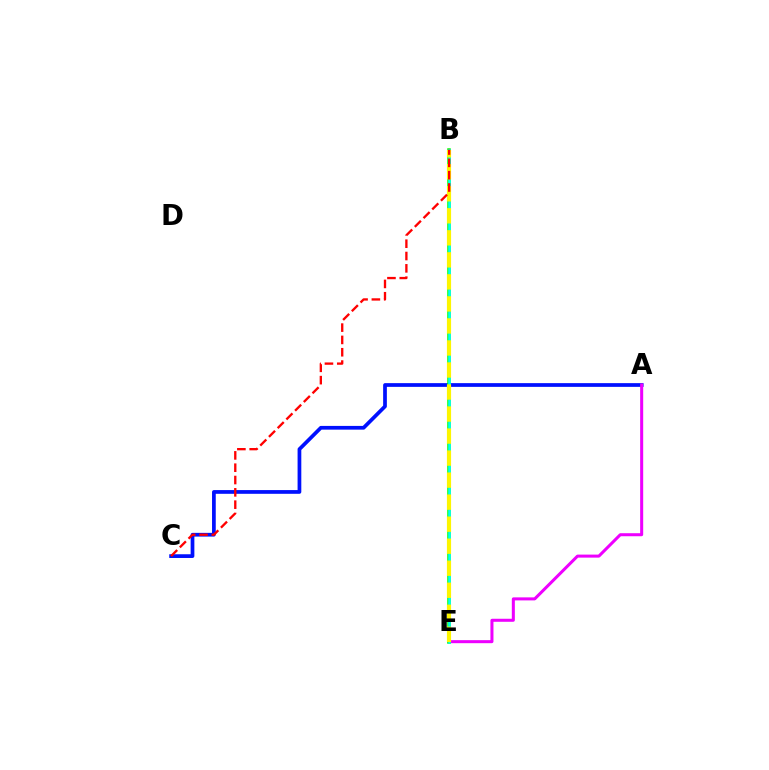{('A', 'C'): [{'color': '#0010ff', 'line_style': 'solid', 'thickness': 2.68}], ('A', 'E'): [{'color': '#ee00ff', 'line_style': 'solid', 'thickness': 2.18}], ('B', 'E'): [{'color': '#08ff00', 'line_style': 'solid', 'thickness': 2.52}, {'color': '#00fff6', 'line_style': 'solid', 'thickness': 1.86}, {'color': '#fcf500', 'line_style': 'dashed', 'thickness': 2.99}], ('B', 'C'): [{'color': '#ff0000', 'line_style': 'dashed', 'thickness': 1.67}]}